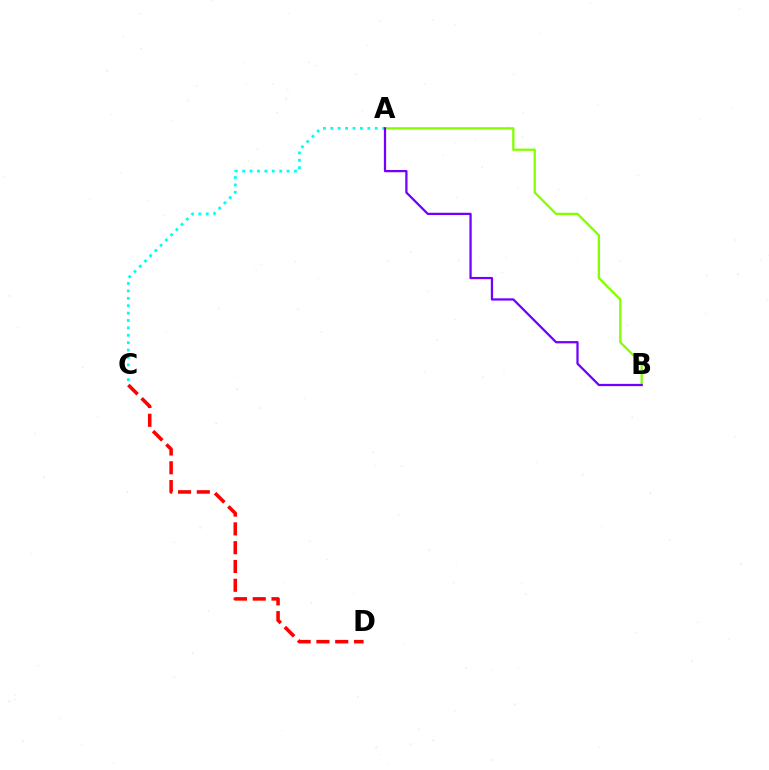{('A', 'C'): [{'color': '#00fff6', 'line_style': 'dotted', 'thickness': 2.01}], ('A', 'B'): [{'color': '#84ff00', 'line_style': 'solid', 'thickness': 1.65}, {'color': '#7200ff', 'line_style': 'solid', 'thickness': 1.63}], ('C', 'D'): [{'color': '#ff0000', 'line_style': 'dashed', 'thickness': 2.55}]}